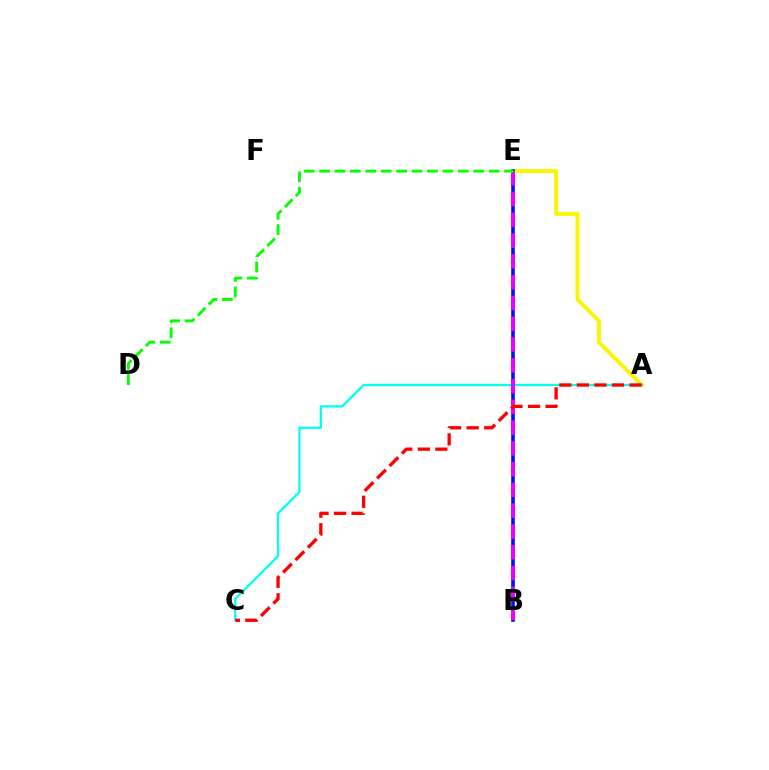{('A', 'E'): [{'color': '#fcf500', 'line_style': 'solid', 'thickness': 2.82}], ('A', 'C'): [{'color': '#00fff6', 'line_style': 'solid', 'thickness': 1.64}, {'color': '#ff0000', 'line_style': 'dashed', 'thickness': 2.39}], ('B', 'E'): [{'color': '#0010ff', 'line_style': 'solid', 'thickness': 2.61}, {'color': '#ee00ff', 'line_style': 'dashed', 'thickness': 2.82}], ('D', 'E'): [{'color': '#08ff00', 'line_style': 'dashed', 'thickness': 2.09}]}